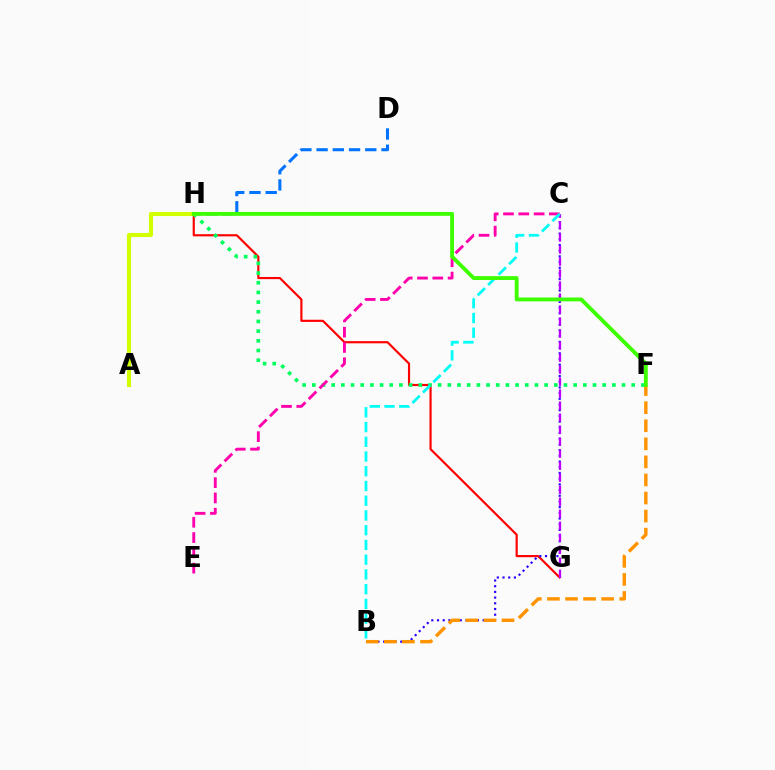{('G', 'H'): [{'color': '#ff0000', 'line_style': 'solid', 'thickness': 1.56}], ('B', 'C'): [{'color': '#2500ff', 'line_style': 'dotted', 'thickness': 1.55}, {'color': '#00fff6', 'line_style': 'dashed', 'thickness': 2.0}], ('F', 'H'): [{'color': '#00ff5c', 'line_style': 'dotted', 'thickness': 2.63}, {'color': '#3dff00', 'line_style': 'solid', 'thickness': 2.77}], ('C', 'G'): [{'color': '#b900ff', 'line_style': 'dashed', 'thickness': 1.63}], ('C', 'E'): [{'color': '#ff00ac', 'line_style': 'dashed', 'thickness': 2.08}], ('D', 'H'): [{'color': '#0074ff', 'line_style': 'dashed', 'thickness': 2.2}], ('A', 'H'): [{'color': '#d1ff00', 'line_style': 'solid', 'thickness': 2.94}], ('B', 'F'): [{'color': '#ff9400', 'line_style': 'dashed', 'thickness': 2.45}]}